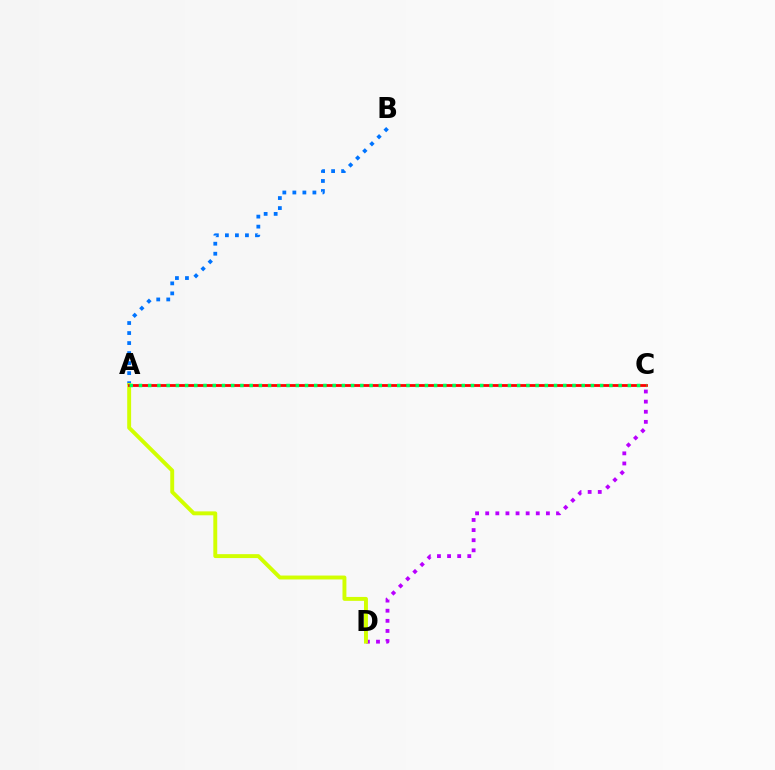{('C', 'D'): [{'color': '#b900ff', 'line_style': 'dotted', 'thickness': 2.75}], ('A', 'B'): [{'color': '#0074ff', 'line_style': 'dotted', 'thickness': 2.72}], ('A', 'D'): [{'color': '#d1ff00', 'line_style': 'solid', 'thickness': 2.82}], ('A', 'C'): [{'color': '#ff0000', 'line_style': 'solid', 'thickness': 2.01}, {'color': '#00ff5c', 'line_style': 'dotted', 'thickness': 2.51}]}